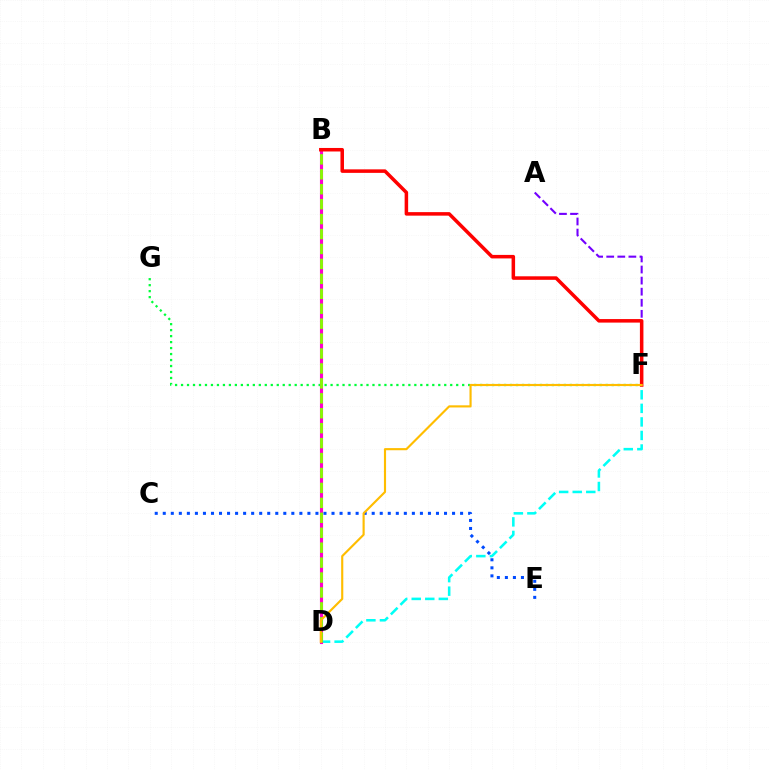{('D', 'F'): [{'color': '#00fff6', 'line_style': 'dashed', 'thickness': 1.84}, {'color': '#ffbd00', 'line_style': 'solid', 'thickness': 1.54}], ('F', 'G'): [{'color': '#00ff39', 'line_style': 'dotted', 'thickness': 1.63}], ('B', 'D'): [{'color': '#ff00cf', 'line_style': 'solid', 'thickness': 2.24}, {'color': '#84ff00', 'line_style': 'dashed', 'thickness': 2.03}], ('C', 'E'): [{'color': '#004bff', 'line_style': 'dotted', 'thickness': 2.18}], ('A', 'F'): [{'color': '#7200ff', 'line_style': 'dashed', 'thickness': 1.5}], ('B', 'F'): [{'color': '#ff0000', 'line_style': 'solid', 'thickness': 2.54}]}